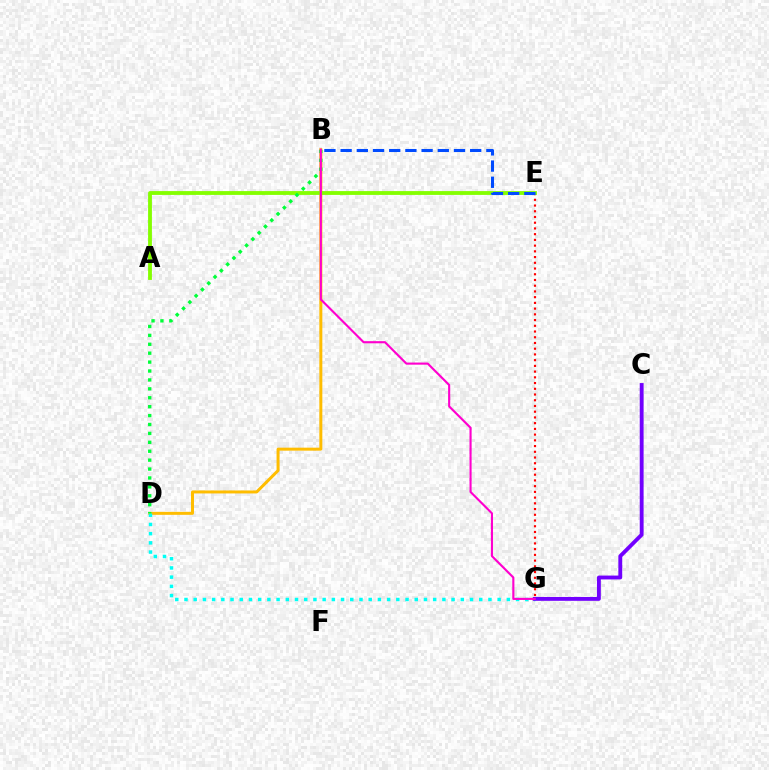{('B', 'D'): [{'color': '#ffbd00', 'line_style': 'solid', 'thickness': 2.16}, {'color': '#00ff39', 'line_style': 'dotted', 'thickness': 2.42}], ('E', 'G'): [{'color': '#ff0000', 'line_style': 'dotted', 'thickness': 1.56}], ('D', 'G'): [{'color': '#00fff6', 'line_style': 'dotted', 'thickness': 2.5}], ('C', 'G'): [{'color': '#7200ff', 'line_style': 'solid', 'thickness': 2.78}], ('A', 'E'): [{'color': '#84ff00', 'line_style': 'solid', 'thickness': 2.75}], ('B', 'E'): [{'color': '#004bff', 'line_style': 'dashed', 'thickness': 2.2}], ('B', 'G'): [{'color': '#ff00cf', 'line_style': 'solid', 'thickness': 1.53}]}